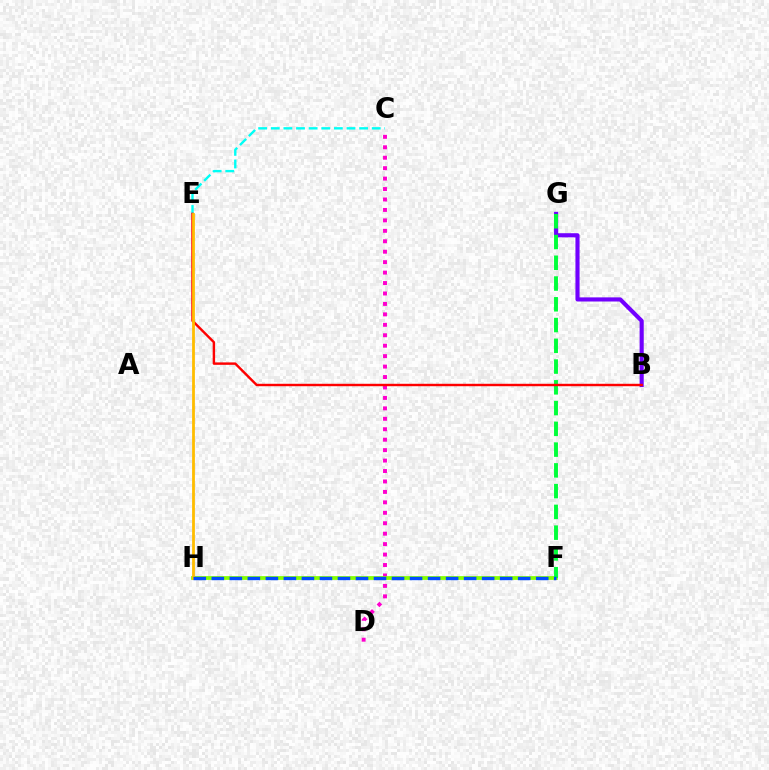{('C', 'D'): [{'color': '#ff00cf', 'line_style': 'dotted', 'thickness': 2.84}], ('F', 'H'): [{'color': '#84ff00', 'line_style': 'solid', 'thickness': 2.7}, {'color': '#004bff', 'line_style': 'dashed', 'thickness': 2.45}], ('C', 'E'): [{'color': '#00fff6', 'line_style': 'dashed', 'thickness': 1.71}], ('B', 'G'): [{'color': '#7200ff', 'line_style': 'solid', 'thickness': 2.97}], ('F', 'G'): [{'color': '#00ff39', 'line_style': 'dashed', 'thickness': 2.82}], ('B', 'E'): [{'color': '#ff0000', 'line_style': 'solid', 'thickness': 1.75}], ('E', 'H'): [{'color': '#ffbd00', 'line_style': 'solid', 'thickness': 2.01}]}